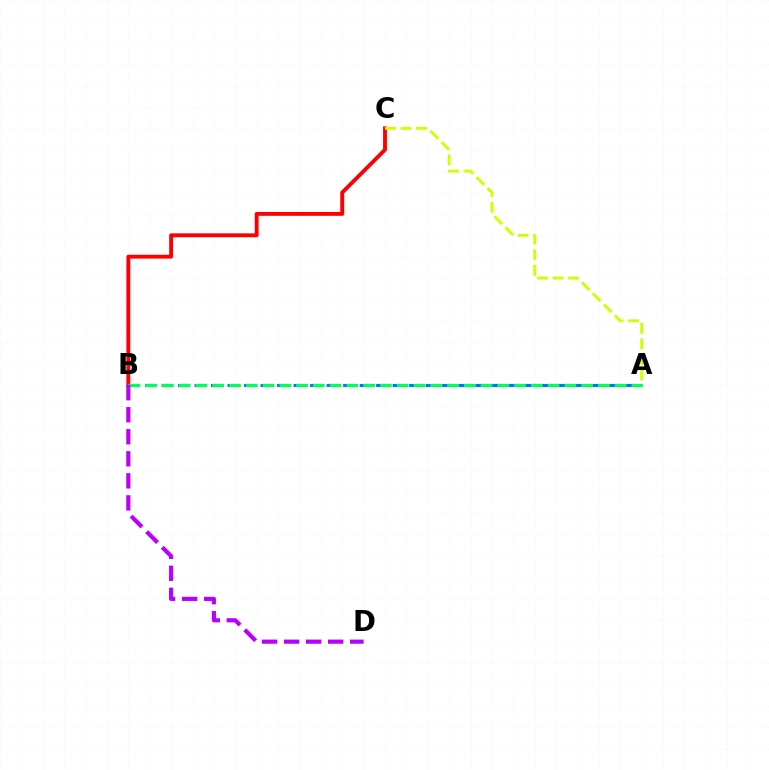{('B', 'C'): [{'color': '#ff0000', 'line_style': 'solid', 'thickness': 2.79}], ('A', 'C'): [{'color': '#d1ff00', 'line_style': 'dashed', 'thickness': 2.11}], ('A', 'B'): [{'color': '#0074ff', 'line_style': 'dashed', 'thickness': 2.24}, {'color': '#00ff5c', 'line_style': 'dashed', 'thickness': 2.28}], ('B', 'D'): [{'color': '#b900ff', 'line_style': 'dashed', 'thickness': 2.99}]}